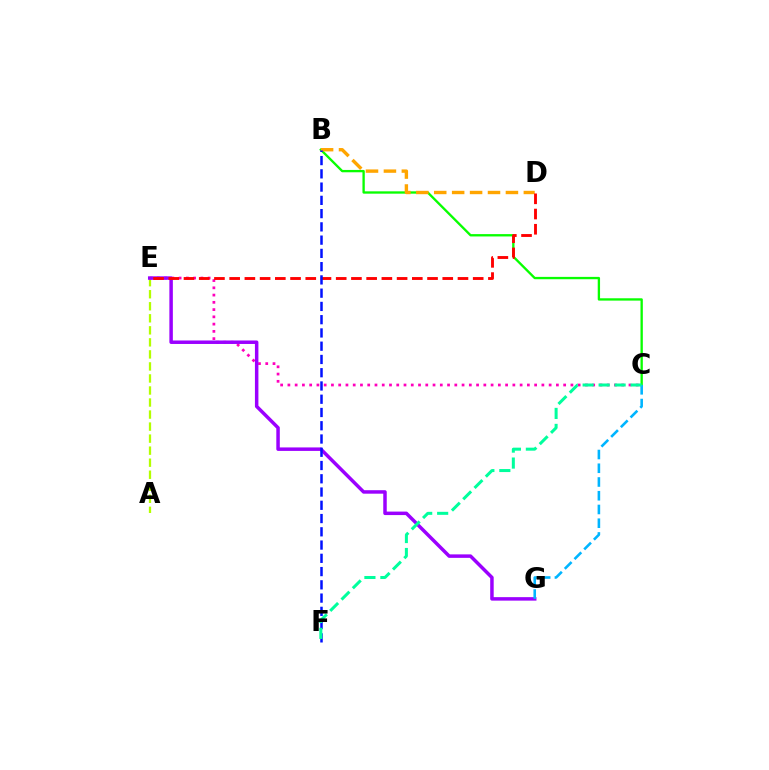{('A', 'E'): [{'color': '#b3ff00', 'line_style': 'dashed', 'thickness': 1.63}], ('B', 'C'): [{'color': '#08ff00', 'line_style': 'solid', 'thickness': 1.68}], ('C', 'E'): [{'color': '#ff00bd', 'line_style': 'dotted', 'thickness': 1.97}], ('B', 'D'): [{'color': '#ffa500', 'line_style': 'dashed', 'thickness': 2.44}], ('E', 'G'): [{'color': '#9b00ff', 'line_style': 'solid', 'thickness': 2.51}], ('D', 'E'): [{'color': '#ff0000', 'line_style': 'dashed', 'thickness': 2.07}], ('B', 'F'): [{'color': '#0010ff', 'line_style': 'dashed', 'thickness': 1.8}], ('C', 'G'): [{'color': '#00b5ff', 'line_style': 'dashed', 'thickness': 1.87}], ('C', 'F'): [{'color': '#00ff9d', 'line_style': 'dashed', 'thickness': 2.17}]}